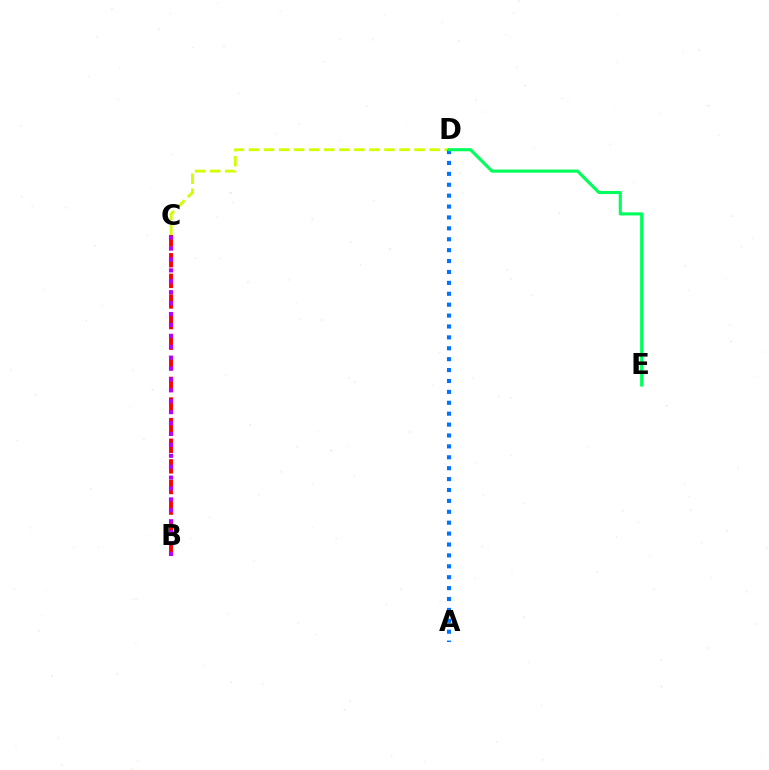{('C', 'D'): [{'color': '#d1ff00', 'line_style': 'dashed', 'thickness': 2.05}], ('A', 'D'): [{'color': '#0074ff', 'line_style': 'dotted', 'thickness': 2.96}], ('B', 'C'): [{'color': '#ff0000', 'line_style': 'dashed', 'thickness': 2.8}, {'color': '#b900ff', 'line_style': 'dotted', 'thickness': 2.96}], ('D', 'E'): [{'color': '#00ff5c', 'line_style': 'solid', 'thickness': 2.24}]}